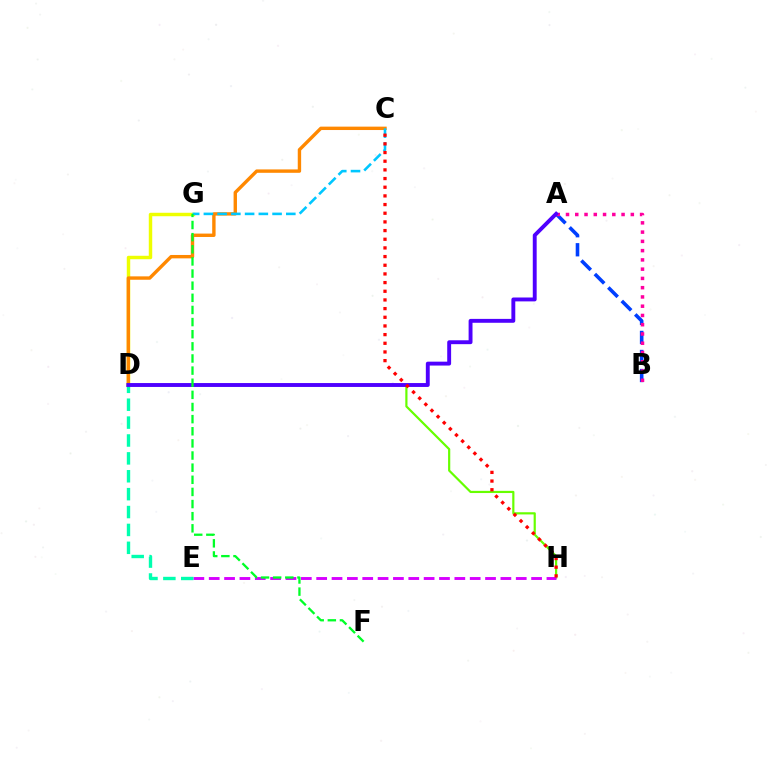{('D', 'G'): [{'color': '#eeff00', 'line_style': 'solid', 'thickness': 2.49}], ('A', 'B'): [{'color': '#003fff', 'line_style': 'dashed', 'thickness': 2.59}, {'color': '#ff00a0', 'line_style': 'dotted', 'thickness': 2.52}], ('C', 'D'): [{'color': '#ff8800', 'line_style': 'solid', 'thickness': 2.44}], ('C', 'G'): [{'color': '#00c7ff', 'line_style': 'dashed', 'thickness': 1.87}], ('D', 'H'): [{'color': '#66ff00', 'line_style': 'solid', 'thickness': 1.58}], ('E', 'H'): [{'color': '#d600ff', 'line_style': 'dashed', 'thickness': 2.09}], ('D', 'E'): [{'color': '#00ffaf', 'line_style': 'dashed', 'thickness': 2.43}], ('A', 'D'): [{'color': '#4f00ff', 'line_style': 'solid', 'thickness': 2.8}], ('C', 'H'): [{'color': '#ff0000', 'line_style': 'dotted', 'thickness': 2.36}], ('F', 'G'): [{'color': '#00ff27', 'line_style': 'dashed', 'thickness': 1.65}]}